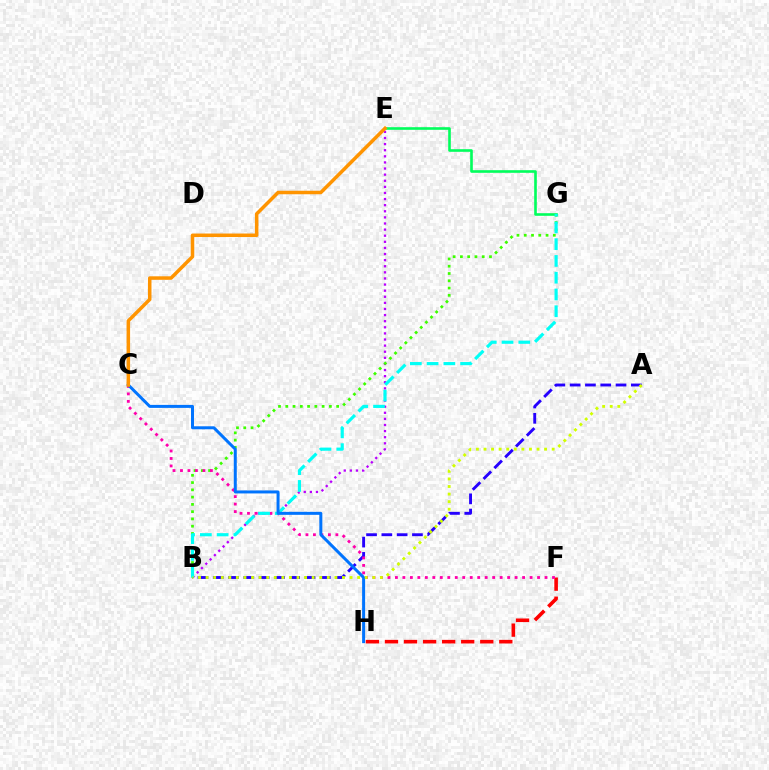{('E', 'G'): [{'color': '#00ff5c', 'line_style': 'solid', 'thickness': 1.89}], ('B', 'E'): [{'color': '#b900ff', 'line_style': 'dotted', 'thickness': 1.66}], ('F', 'H'): [{'color': '#ff0000', 'line_style': 'dashed', 'thickness': 2.59}], ('A', 'B'): [{'color': '#2500ff', 'line_style': 'dashed', 'thickness': 2.08}, {'color': '#d1ff00', 'line_style': 'dotted', 'thickness': 2.06}], ('B', 'G'): [{'color': '#3dff00', 'line_style': 'dotted', 'thickness': 1.98}, {'color': '#00fff6', 'line_style': 'dashed', 'thickness': 2.28}], ('C', 'F'): [{'color': '#ff00ac', 'line_style': 'dotted', 'thickness': 2.03}], ('C', 'H'): [{'color': '#0074ff', 'line_style': 'solid', 'thickness': 2.16}], ('C', 'E'): [{'color': '#ff9400', 'line_style': 'solid', 'thickness': 2.52}]}